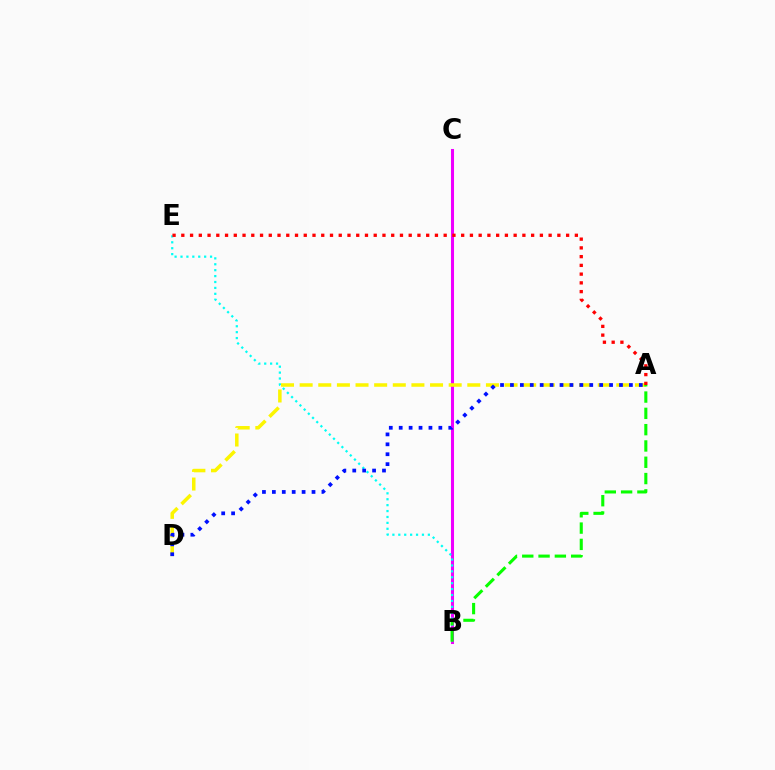{('B', 'C'): [{'color': '#ee00ff', 'line_style': 'solid', 'thickness': 2.19}], ('A', 'D'): [{'color': '#fcf500', 'line_style': 'dashed', 'thickness': 2.53}, {'color': '#0010ff', 'line_style': 'dotted', 'thickness': 2.69}], ('B', 'E'): [{'color': '#00fff6', 'line_style': 'dotted', 'thickness': 1.61}], ('A', 'E'): [{'color': '#ff0000', 'line_style': 'dotted', 'thickness': 2.38}], ('A', 'B'): [{'color': '#08ff00', 'line_style': 'dashed', 'thickness': 2.21}]}